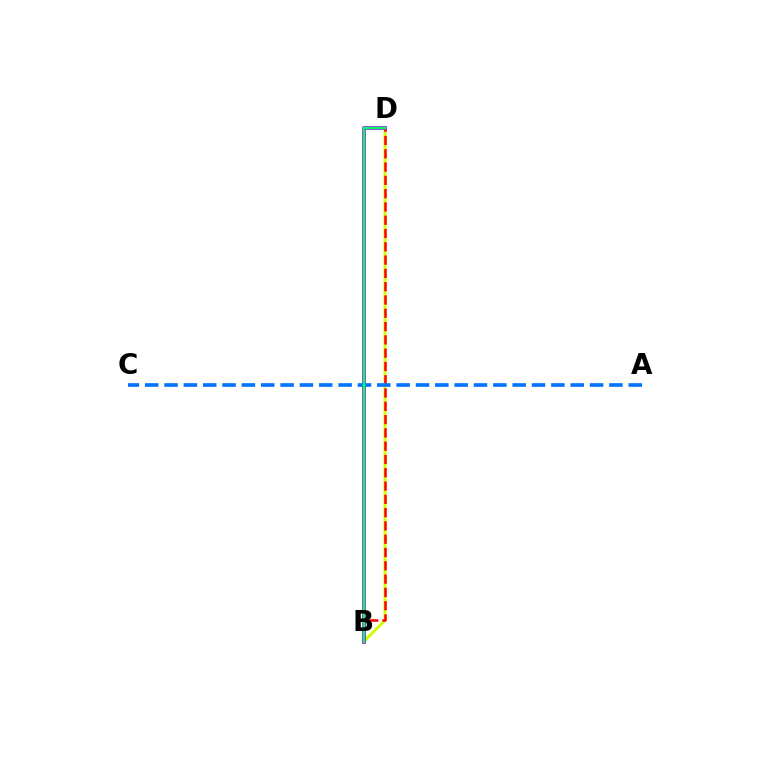{('B', 'D'): [{'color': '#d1ff00', 'line_style': 'solid', 'thickness': 2.13}, {'color': '#ff0000', 'line_style': 'dashed', 'thickness': 1.81}, {'color': '#b900ff', 'line_style': 'solid', 'thickness': 2.68}, {'color': '#00ff5c', 'line_style': 'solid', 'thickness': 1.76}], ('A', 'C'): [{'color': '#0074ff', 'line_style': 'dashed', 'thickness': 2.63}]}